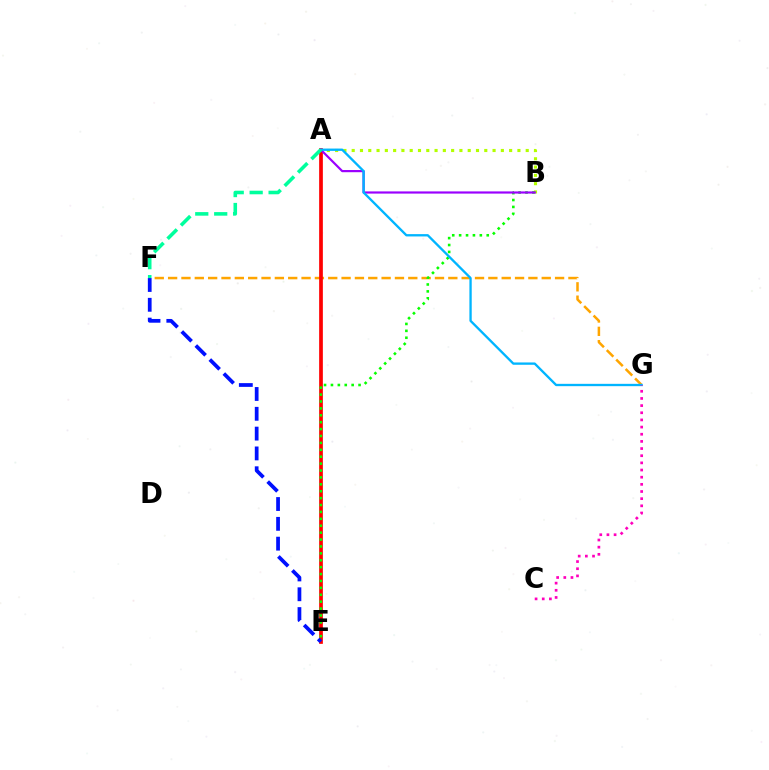{('F', 'G'): [{'color': '#ffa500', 'line_style': 'dashed', 'thickness': 1.81}], ('A', 'B'): [{'color': '#b3ff00', 'line_style': 'dotted', 'thickness': 2.25}, {'color': '#9b00ff', 'line_style': 'solid', 'thickness': 1.58}], ('A', 'E'): [{'color': '#ff0000', 'line_style': 'solid', 'thickness': 2.67}], ('B', 'E'): [{'color': '#08ff00', 'line_style': 'dotted', 'thickness': 1.88}], ('A', 'G'): [{'color': '#00b5ff', 'line_style': 'solid', 'thickness': 1.67}], ('C', 'G'): [{'color': '#ff00bd', 'line_style': 'dotted', 'thickness': 1.95}], ('E', 'F'): [{'color': '#0010ff', 'line_style': 'dashed', 'thickness': 2.69}], ('A', 'F'): [{'color': '#00ff9d', 'line_style': 'dashed', 'thickness': 2.57}]}